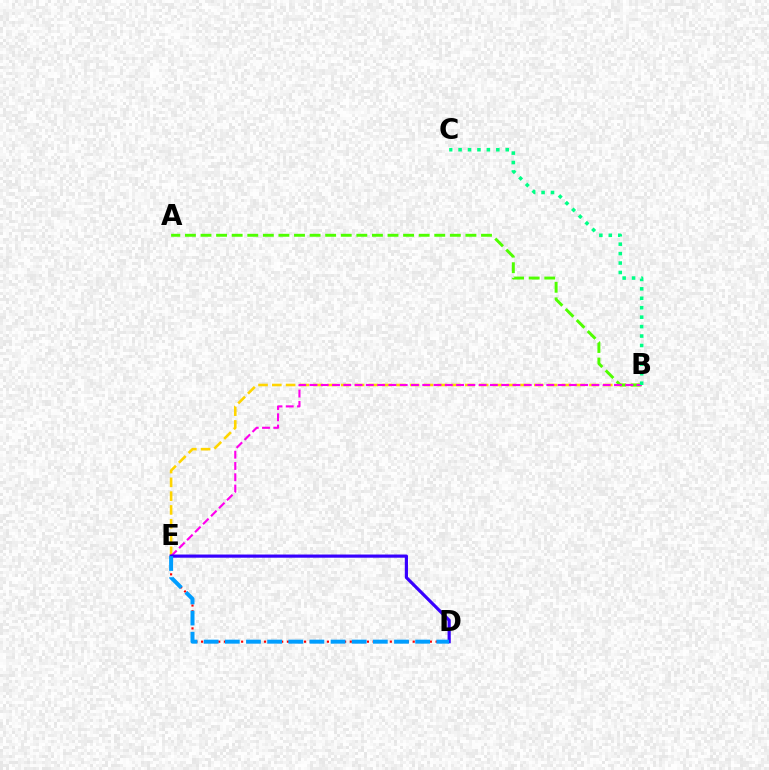{('D', 'E'): [{'color': '#ff0000', 'line_style': 'dotted', 'thickness': 1.55}, {'color': '#3700ff', 'line_style': 'solid', 'thickness': 2.28}, {'color': '#009eff', 'line_style': 'dashed', 'thickness': 2.87}], ('B', 'E'): [{'color': '#ffd500', 'line_style': 'dashed', 'thickness': 1.87}, {'color': '#ff00ed', 'line_style': 'dashed', 'thickness': 1.53}], ('A', 'B'): [{'color': '#4fff00', 'line_style': 'dashed', 'thickness': 2.12}], ('B', 'C'): [{'color': '#00ff86', 'line_style': 'dotted', 'thickness': 2.56}]}